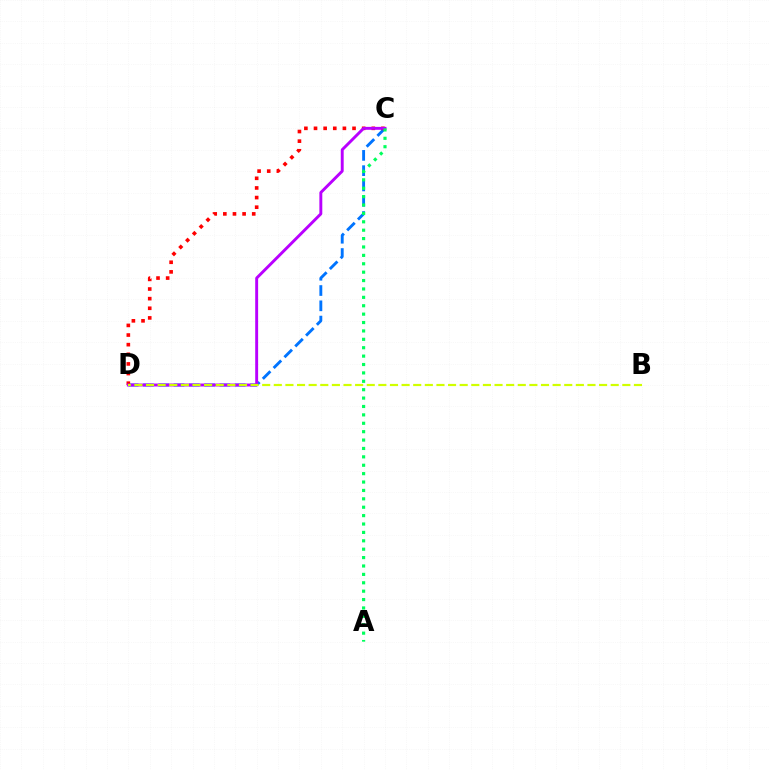{('C', 'D'): [{'color': '#0074ff', 'line_style': 'dashed', 'thickness': 2.08}, {'color': '#ff0000', 'line_style': 'dotted', 'thickness': 2.62}, {'color': '#b900ff', 'line_style': 'solid', 'thickness': 2.1}], ('B', 'D'): [{'color': '#d1ff00', 'line_style': 'dashed', 'thickness': 1.58}], ('A', 'C'): [{'color': '#00ff5c', 'line_style': 'dotted', 'thickness': 2.28}]}